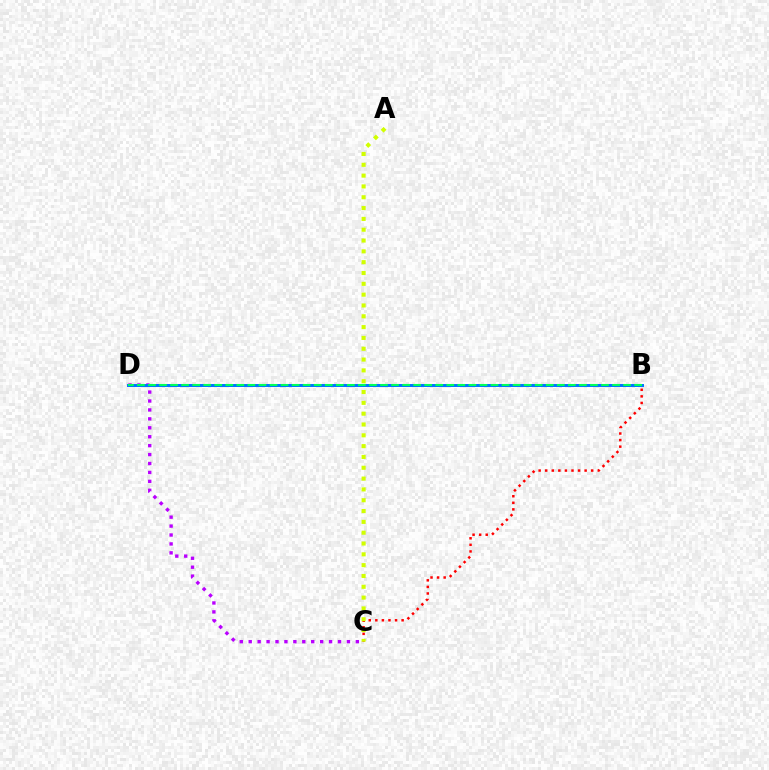{('C', 'D'): [{'color': '#b900ff', 'line_style': 'dotted', 'thickness': 2.43}], ('B', 'C'): [{'color': '#ff0000', 'line_style': 'dotted', 'thickness': 1.79}], ('B', 'D'): [{'color': '#0074ff', 'line_style': 'solid', 'thickness': 2.14}, {'color': '#00ff5c', 'line_style': 'dashed', 'thickness': 1.5}], ('A', 'C'): [{'color': '#d1ff00', 'line_style': 'dotted', 'thickness': 2.94}]}